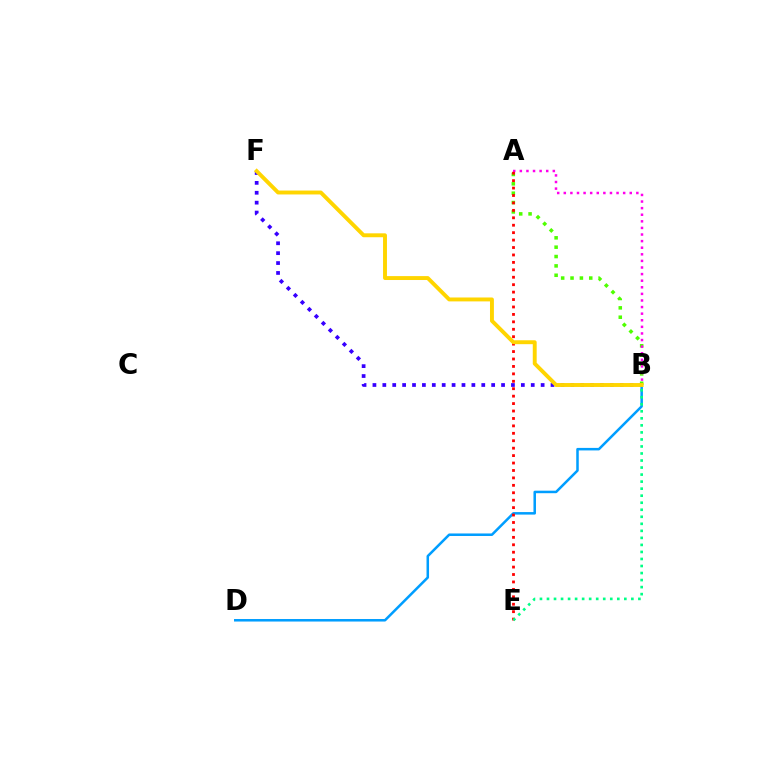{('B', 'D'): [{'color': '#009eff', 'line_style': 'solid', 'thickness': 1.81}], ('A', 'B'): [{'color': '#4fff00', 'line_style': 'dotted', 'thickness': 2.54}, {'color': '#ff00ed', 'line_style': 'dotted', 'thickness': 1.79}], ('B', 'F'): [{'color': '#3700ff', 'line_style': 'dotted', 'thickness': 2.69}, {'color': '#ffd500', 'line_style': 'solid', 'thickness': 2.82}], ('A', 'E'): [{'color': '#ff0000', 'line_style': 'dotted', 'thickness': 2.02}], ('B', 'E'): [{'color': '#00ff86', 'line_style': 'dotted', 'thickness': 1.91}]}